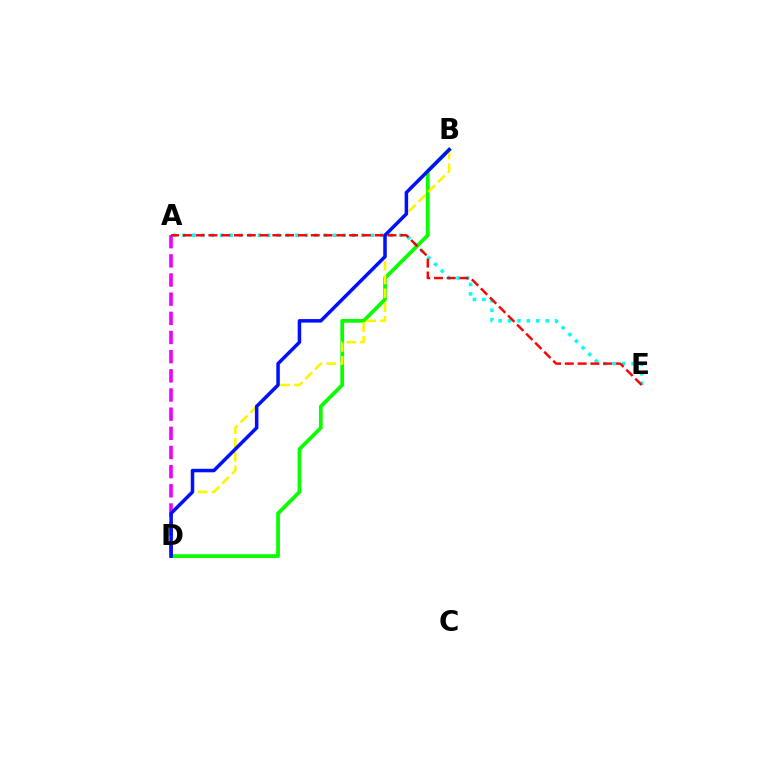{('A', 'E'): [{'color': '#00fff6', 'line_style': 'dotted', 'thickness': 2.56}, {'color': '#ff0000', 'line_style': 'dashed', 'thickness': 1.74}], ('B', 'D'): [{'color': '#08ff00', 'line_style': 'solid', 'thickness': 2.69}, {'color': '#fcf500', 'line_style': 'dashed', 'thickness': 1.87}, {'color': '#0010ff', 'line_style': 'solid', 'thickness': 2.53}], ('A', 'D'): [{'color': '#ee00ff', 'line_style': 'dashed', 'thickness': 2.6}]}